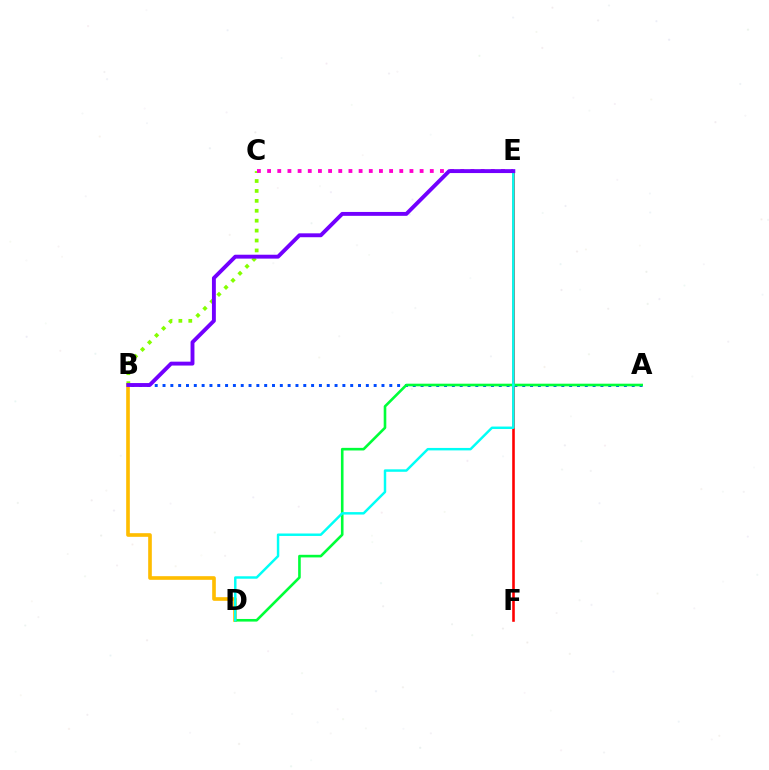{('B', 'C'): [{'color': '#84ff00', 'line_style': 'dotted', 'thickness': 2.69}], ('C', 'E'): [{'color': '#ff00cf', 'line_style': 'dotted', 'thickness': 2.76}], ('B', 'D'): [{'color': '#ffbd00', 'line_style': 'solid', 'thickness': 2.62}], ('E', 'F'): [{'color': '#ff0000', 'line_style': 'solid', 'thickness': 1.87}], ('A', 'B'): [{'color': '#004bff', 'line_style': 'dotted', 'thickness': 2.12}], ('A', 'D'): [{'color': '#00ff39', 'line_style': 'solid', 'thickness': 1.88}], ('D', 'E'): [{'color': '#00fff6', 'line_style': 'solid', 'thickness': 1.77}], ('B', 'E'): [{'color': '#7200ff', 'line_style': 'solid', 'thickness': 2.8}]}